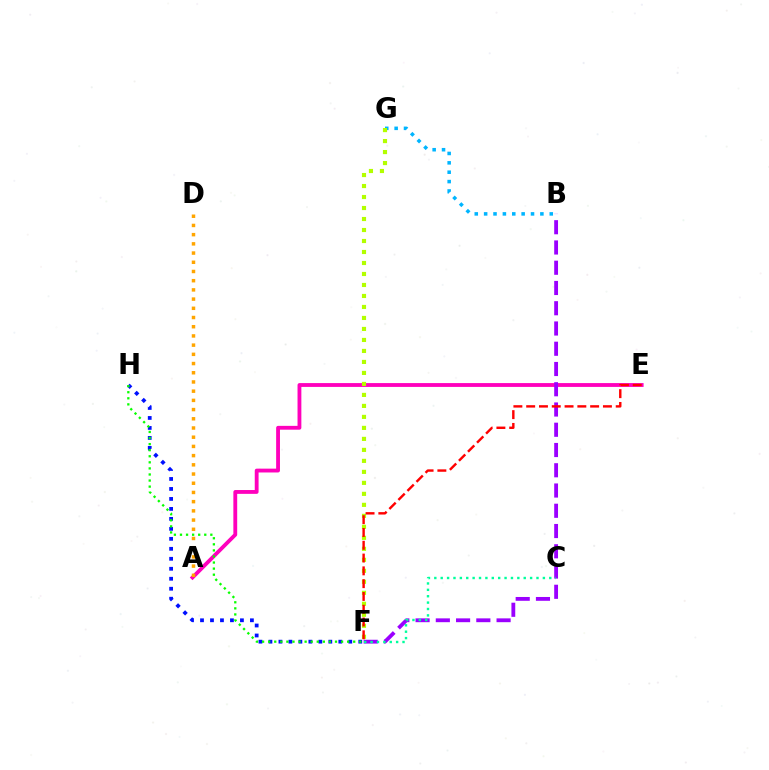{('A', 'E'): [{'color': '#ff00bd', 'line_style': 'solid', 'thickness': 2.76}], ('B', 'F'): [{'color': '#9b00ff', 'line_style': 'dashed', 'thickness': 2.75}], ('B', 'G'): [{'color': '#00b5ff', 'line_style': 'dotted', 'thickness': 2.55}], ('A', 'D'): [{'color': '#ffa500', 'line_style': 'dotted', 'thickness': 2.5}], ('F', 'G'): [{'color': '#b3ff00', 'line_style': 'dotted', 'thickness': 2.99}], ('E', 'F'): [{'color': '#ff0000', 'line_style': 'dashed', 'thickness': 1.74}], ('F', 'H'): [{'color': '#0010ff', 'line_style': 'dotted', 'thickness': 2.71}, {'color': '#08ff00', 'line_style': 'dotted', 'thickness': 1.65}], ('C', 'F'): [{'color': '#00ff9d', 'line_style': 'dotted', 'thickness': 1.74}]}